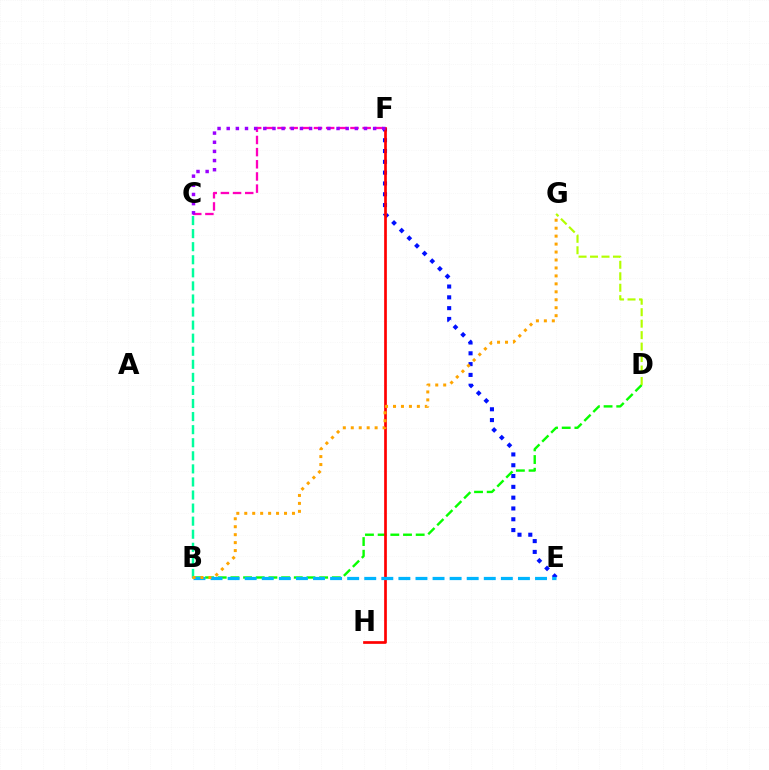{('B', 'D'): [{'color': '#08ff00', 'line_style': 'dashed', 'thickness': 1.72}], ('E', 'F'): [{'color': '#0010ff', 'line_style': 'dotted', 'thickness': 2.94}], ('B', 'C'): [{'color': '#00ff9d', 'line_style': 'dashed', 'thickness': 1.78}], ('F', 'H'): [{'color': '#ff0000', 'line_style': 'solid', 'thickness': 1.95}], ('B', 'E'): [{'color': '#00b5ff', 'line_style': 'dashed', 'thickness': 2.32}], ('C', 'F'): [{'color': '#ff00bd', 'line_style': 'dashed', 'thickness': 1.65}, {'color': '#9b00ff', 'line_style': 'dotted', 'thickness': 2.49}], ('D', 'G'): [{'color': '#b3ff00', 'line_style': 'dashed', 'thickness': 1.56}], ('B', 'G'): [{'color': '#ffa500', 'line_style': 'dotted', 'thickness': 2.16}]}